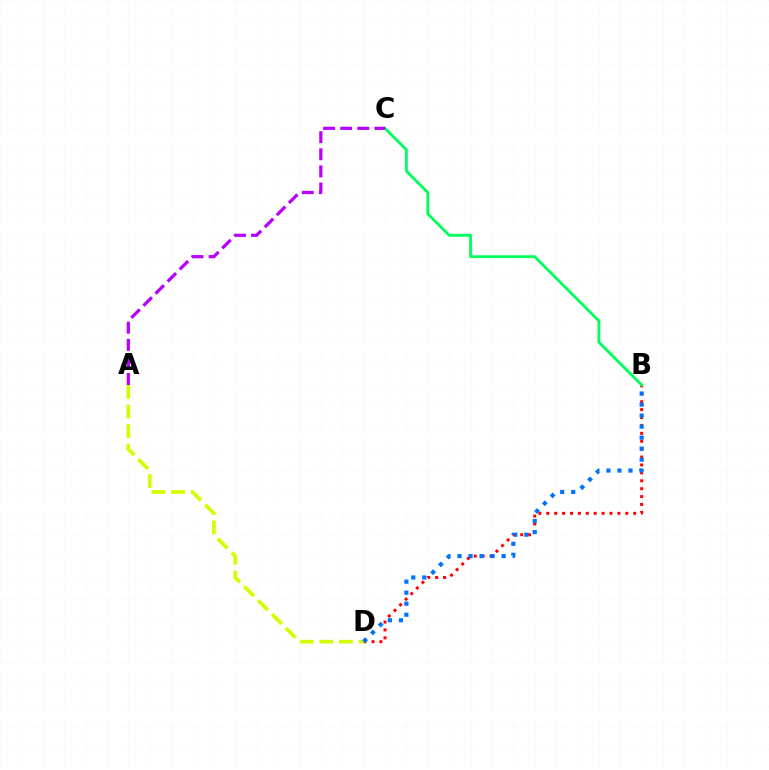{('B', 'D'): [{'color': '#ff0000', 'line_style': 'dotted', 'thickness': 2.15}, {'color': '#0074ff', 'line_style': 'dotted', 'thickness': 2.99}], ('B', 'C'): [{'color': '#00ff5c', 'line_style': 'solid', 'thickness': 2.03}], ('A', 'D'): [{'color': '#d1ff00', 'line_style': 'dashed', 'thickness': 2.66}], ('A', 'C'): [{'color': '#b900ff', 'line_style': 'dashed', 'thickness': 2.32}]}